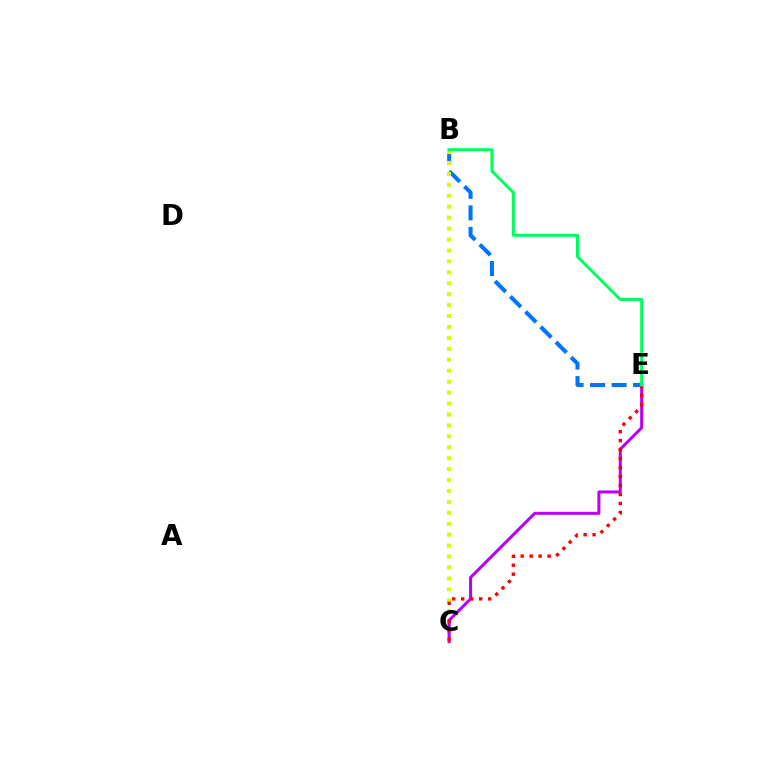{('B', 'E'): [{'color': '#0074ff', 'line_style': 'dashed', 'thickness': 2.92}, {'color': '#00ff5c', 'line_style': 'solid', 'thickness': 2.17}], ('B', 'C'): [{'color': '#d1ff00', 'line_style': 'dotted', 'thickness': 2.97}], ('C', 'E'): [{'color': '#b900ff', 'line_style': 'solid', 'thickness': 2.18}, {'color': '#ff0000', 'line_style': 'dotted', 'thickness': 2.44}]}